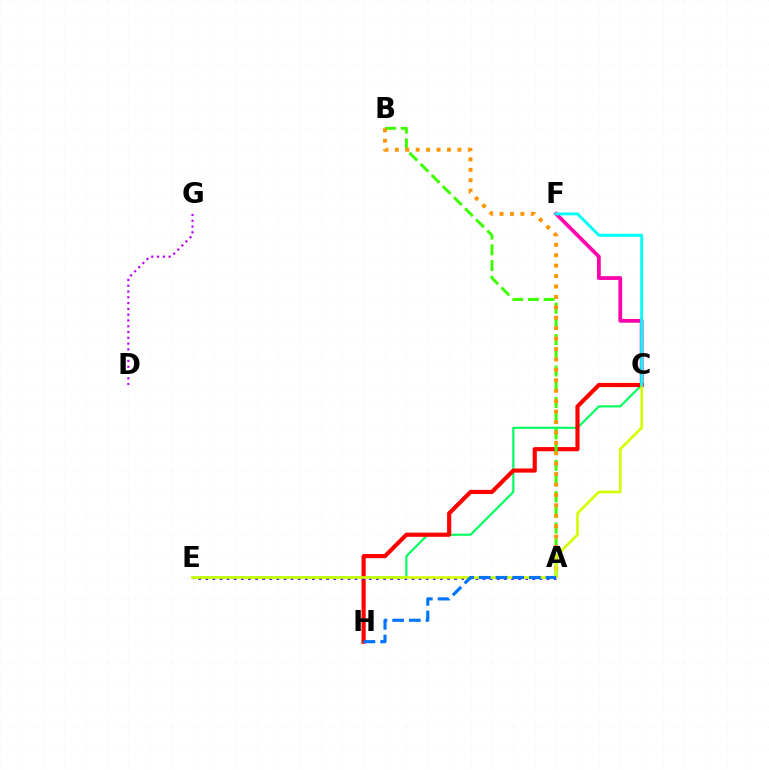{('C', 'F'): [{'color': '#ff00ac', 'line_style': 'solid', 'thickness': 2.7}, {'color': '#00fff6', 'line_style': 'solid', 'thickness': 2.11}], ('C', 'E'): [{'color': '#00ff5c', 'line_style': 'solid', 'thickness': 1.53}, {'color': '#d1ff00', 'line_style': 'solid', 'thickness': 1.92}], ('C', 'H'): [{'color': '#ff0000', 'line_style': 'solid', 'thickness': 3.0}], ('A', 'B'): [{'color': '#3dff00', 'line_style': 'dashed', 'thickness': 2.13}, {'color': '#ff9400', 'line_style': 'dotted', 'thickness': 2.83}], ('A', 'E'): [{'color': '#2500ff', 'line_style': 'dotted', 'thickness': 1.93}], ('D', 'G'): [{'color': '#b900ff', 'line_style': 'dotted', 'thickness': 1.57}], ('A', 'H'): [{'color': '#0074ff', 'line_style': 'dashed', 'thickness': 2.27}]}